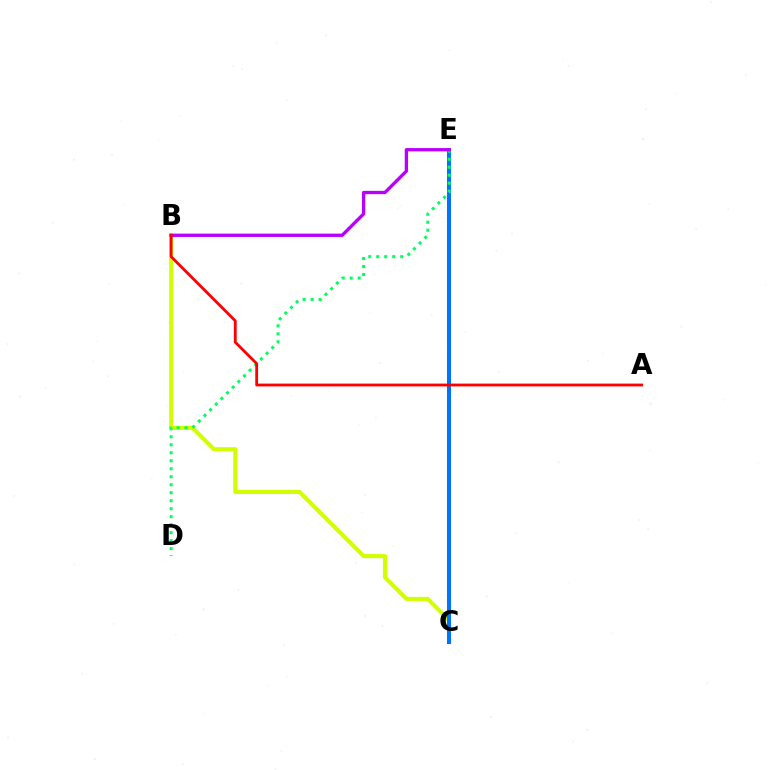{('B', 'C'): [{'color': '#d1ff00', 'line_style': 'solid', 'thickness': 2.94}], ('C', 'E'): [{'color': '#0074ff', 'line_style': 'solid', 'thickness': 2.89}], ('D', 'E'): [{'color': '#00ff5c', 'line_style': 'dotted', 'thickness': 2.17}], ('B', 'E'): [{'color': '#b900ff', 'line_style': 'solid', 'thickness': 2.38}], ('A', 'B'): [{'color': '#ff0000', 'line_style': 'solid', 'thickness': 2.02}]}